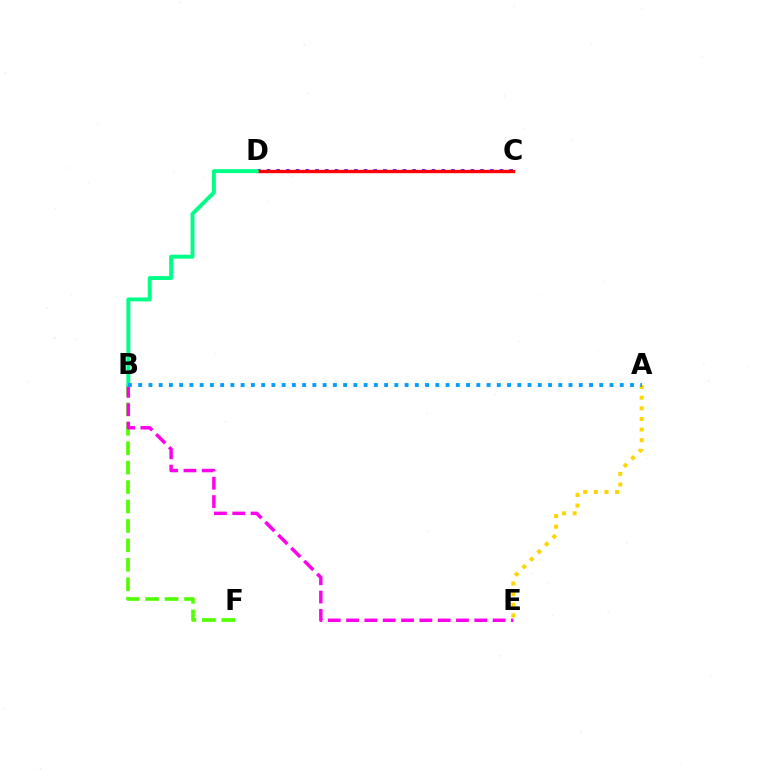{('A', 'E'): [{'color': '#ffd500', 'line_style': 'dotted', 'thickness': 2.89}], ('B', 'F'): [{'color': '#4fff00', 'line_style': 'dashed', 'thickness': 2.64}], ('C', 'D'): [{'color': '#3700ff', 'line_style': 'dotted', 'thickness': 2.64}, {'color': '#ff0000', 'line_style': 'solid', 'thickness': 2.41}], ('B', 'E'): [{'color': '#ff00ed', 'line_style': 'dashed', 'thickness': 2.49}], ('B', 'D'): [{'color': '#00ff86', 'line_style': 'solid', 'thickness': 2.83}], ('A', 'B'): [{'color': '#009eff', 'line_style': 'dotted', 'thickness': 2.78}]}